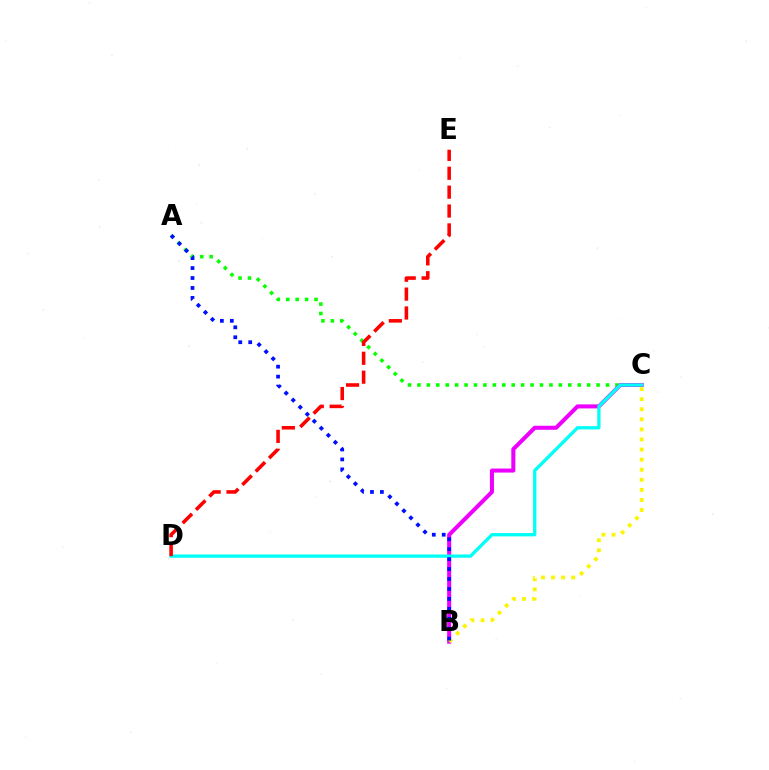{('A', 'C'): [{'color': '#08ff00', 'line_style': 'dotted', 'thickness': 2.56}], ('B', 'C'): [{'color': '#ee00ff', 'line_style': 'solid', 'thickness': 2.91}, {'color': '#fcf500', 'line_style': 'dotted', 'thickness': 2.74}], ('C', 'D'): [{'color': '#00fff6', 'line_style': 'solid', 'thickness': 2.37}], ('D', 'E'): [{'color': '#ff0000', 'line_style': 'dashed', 'thickness': 2.57}], ('A', 'B'): [{'color': '#0010ff', 'line_style': 'dotted', 'thickness': 2.7}]}